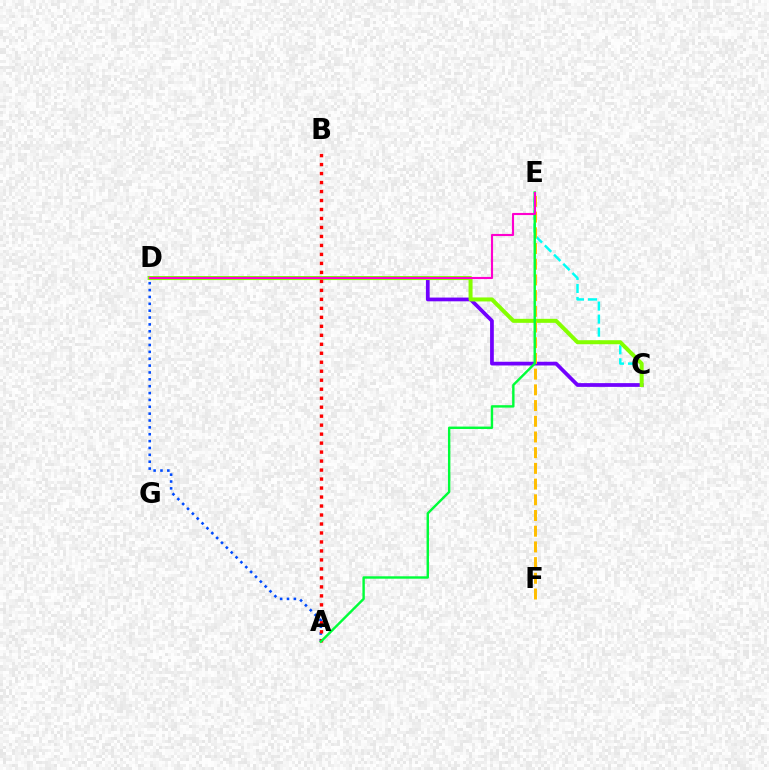{('C', 'E'): [{'color': '#00fff6', 'line_style': 'dashed', 'thickness': 1.77}], ('C', 'D'): [{'color': '#7200ff', 'line_style': 'solid', 'thickness': 2.69}, {'color': '#84ff00', 'line_style': 'solid', 'thickness': 2.88}], ('E', 'F'): [{'color': '#ffbd00', 'line_style': 'dashed', 'thickness': 2.13}], ('A', 'D'): [{'color': '#004bff', 'line_style': 'dotted', 'thickness': 1.87}], ('A', 'B'): [{'color': '#ff0000', 'line_style': 'dotted', 'thickness': 2.44}], ('A', 'E'): [{'color': '#00ff39', 'line_style': 'solid', 'thickness': 1.74}], ('D', 'E'): [{'color': '#ff00cf', 'line_style': 'solid', 'thickness': 1.53}]}